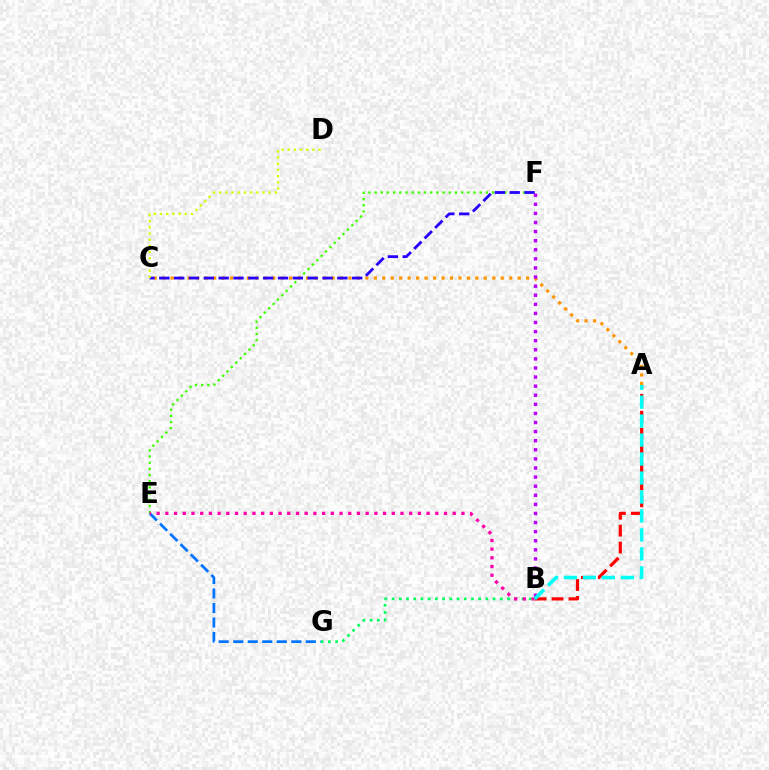{('E', 'F'): [{'color': '#3dff00', 'line_style': 'dotted', 'thickness': 1.68}], ('A', 'C'): [{'color': '#ff9400', 'line_style': 'dotted', 'thickness': 2.3}], ('A', 'B'): [{'color': '#ff0000', 'line_style': 'dashed', 'thickness': 2.3}, {'color': '#00fff6', 'line_style': 'dashed', 'thickness': 2.58}], ('B', 'G'): [{'color': '#00ff5c', 'line_style': 'dotted', 'thickness': 1.96}], ('C', 'F'): [{'color': '#2500ff', 'line_style': 'dashed', 'thickness': 2.02}], ('B', 'F'): [{'color': '#b900ff', 'line_style': 'dotted', 'thickness': 2.47}], ('E', 'G'): [{'color': '#0074ff', 'line_style': 'dashed', 'thickness': 1.97}], ('B', 'E'): [{'color': '#ff00ac', 'line_style': 'dotted', 'thickness': 2.37}], ('C', 'D'): [{'color': '#d1ff00', 'line_style': 'dotted', 'thickness': 1.68}]}